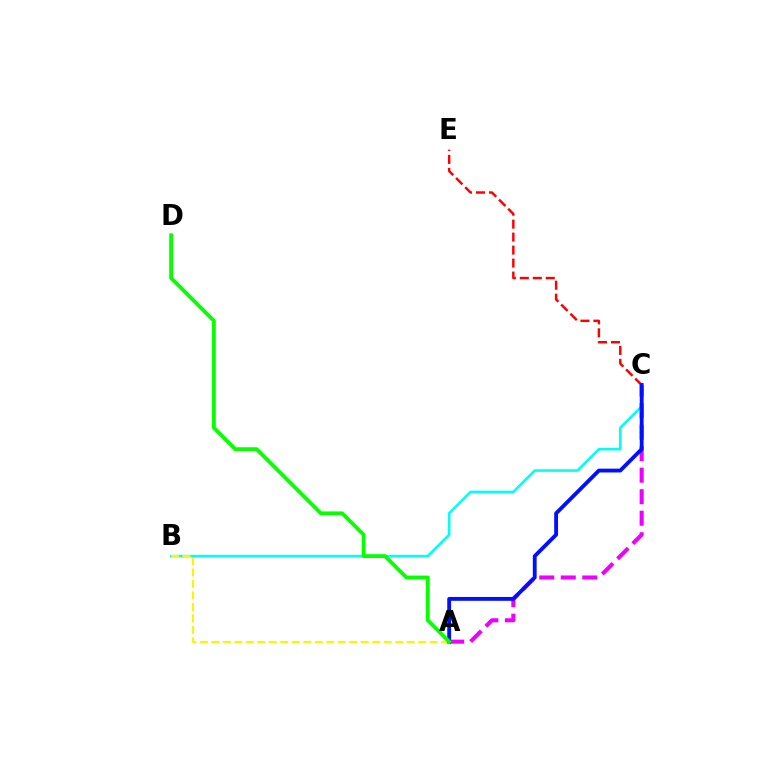{('B', 'C'): [{'color': '#00fff6', 'line_style': 'solid', 'thickness': 1.86}], ('A', 'C'): [{'color': '#ee00ff', 'line_style': 'dashed', 'thickness': 2.92}, {'color': '#0010ff', 'line_style': 'solid', 'thickness': 2.77}], ('A', 'B'): [{'color': '#fcf500', 'line_style': 'dashed', 'thickness': 1.56}], ('C', 'E'): [{'color': '#ff0000', 'line_style': 'dashed', 'thickness': 1.76}], ('A', 'D'): [{'color': '#08ff00', 'line_style': 'solid', 'thickness': 2.76}]}